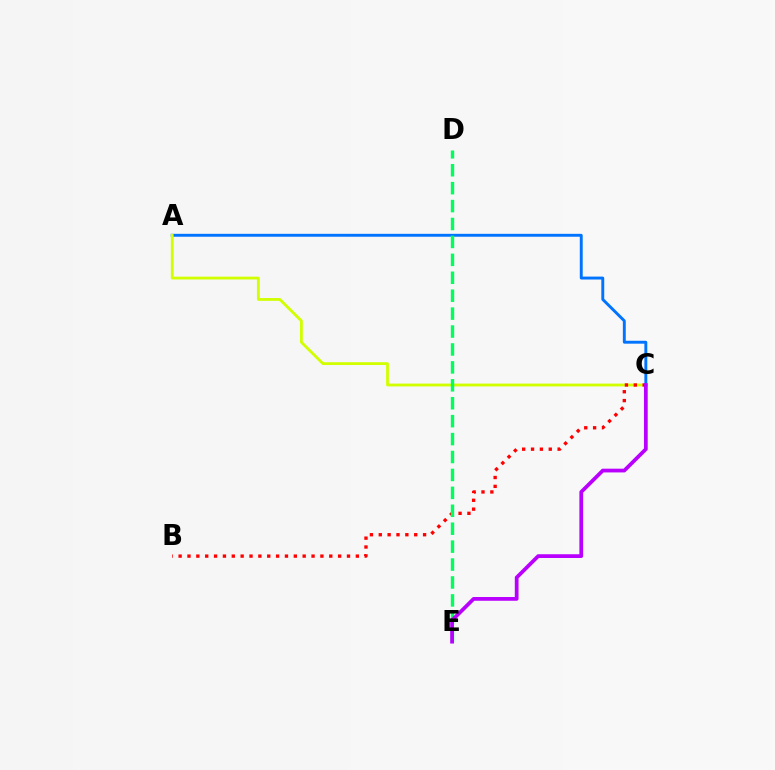{('A', 'C'): [{'color': '#0074ff', 'line_style': 'solid', 'thickness': 2.1}, {'color': '#d1ff00', 'line_style': 'solid', 'thickness': 2.02}], ('B', 'C'): [{'color': '#ff0000', 'line_style': 'dotted', 'thickness': 2.41}], ('D', 'E'): [{'color': '#00ff5c', 'line_style': 'dashed', 'thickness': 2.43}], ('C', 'E'): [{'color': '#b900ff', 'line_style': 'solid', 'thickness': 2.7}]}